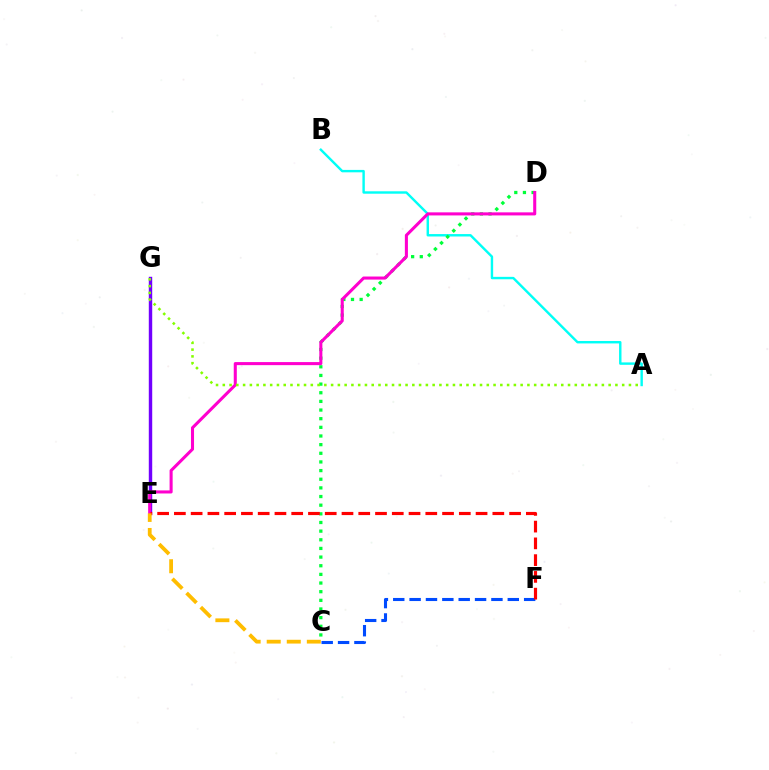{('E', 'G'): [{'color': '#7200ff', 'line_style': 'solid', 'thickness': 2.46}], ('A', 'B'): [{'color': '#00fff6', 'line_style': 'solid', 'thickness': 1.74}], ('C', 'D'): [{'color': '#00ff39', 'line_style': 'dotted', 'thickness': 2.35}], ('C', 'F'): [{'color': '#004bff', 'line_style': 'dashed', 'thickness': 2.22}], ('D', 'E'): [{'color': '#ff00cf', 'line_style': 'solid', 'thickness': 2.21}], ('E', 'F'): [{'color': '#ff0000', 'line_style': 'dashed', 'thickness': 2.28}], ('A', 'G'): [{'color': '#84ff00', 'line_style': 'dotted', 'thickness': 1.84}], ('C', 'E'): [{'color': '#ffbd00', 'line_style': 'dashed', 'thickness': 2.73}]}